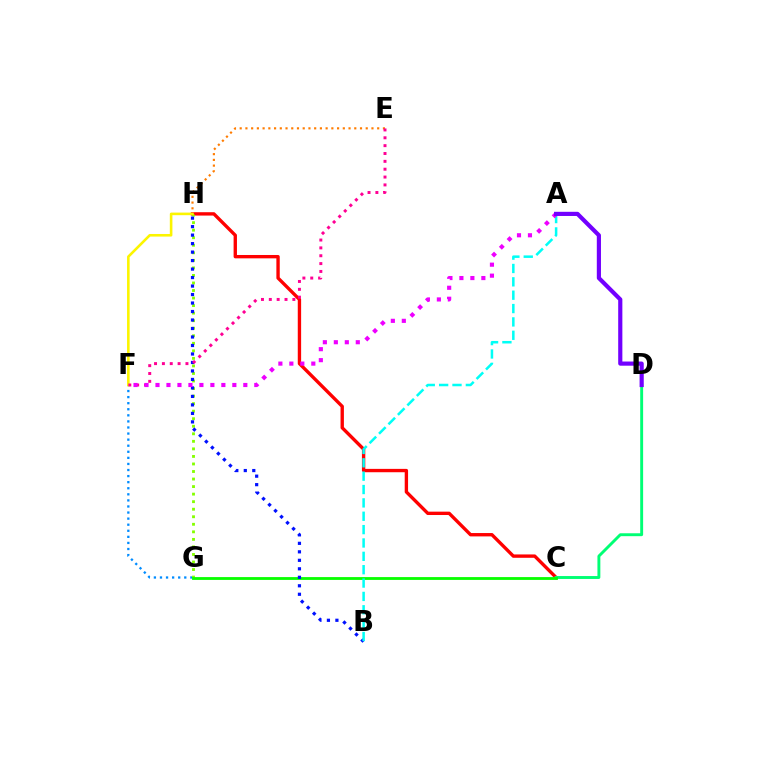{('E', 'H'): [{'color': '#ff7c00', 'line_style': 'dotted', 'thickness': 1.56}], ('C', 'H'): [{'color': '#ff0000', 'line_style': 'solid', 'thickness': 2.42}], ('F', 'G'): [{'color': '#008cff', 'line_style': 'dotted', 'thickness': 1.65}], ('G', 'H'): [{'color': '#84ff00', 'line_style': 'dotted', 'thickness': 2.05}], ('F', 'H'): [{'color': '#fcf500', 'line_style': 'solid', 'thickness': 1.87}], ('C', 'D'): [{'color': '#00ff74', 'line_style': 'solid', 'thickness': 2.1}], ('C', 'G'): [{'color': '#08ff00', 'line_style': 'solid', 'thickness': 2.03}], ('B', 'H'): [{'color': '#0010ff', 'line_style': 'dotted', 'thickness': 2.31}], ('E', 'F'): [{'color': '#ff0094', 'line_style': 'dotted', 'thickness': 2.13}], ('A', 'B'): [{'color': '#00fff6', 'line_style': 'dashed', 'thickness': 1.82}], ('A', 'F'): [{'color': '#ee00ff', 'line_style': 'dotted', 'thickness': 2.98}], ('A', 'D'): [{'color': '#7200ff', 'line_style': 'solid', 'thickness': 3.0}]}